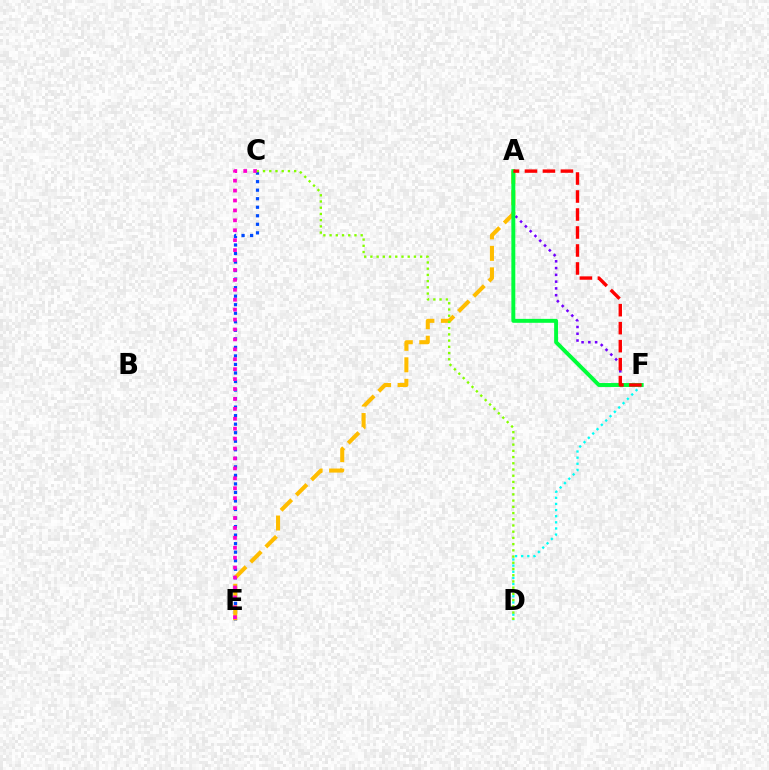{('C', 'E'): [{'color': '#004bff', 'line_style': 'dotted', 'thickness': 2.32}, {'color': '#ff00cf', 'line_style': 'dotted', 'thickness': 2.7}], ('A', 'E'): [{'color': '#ffbd00', 'line_style': 'dashed', 'thickness': 2.92}], ('D', 'F'): [{'color': '#00fff6', 'line_style': 'dotted', 'thickness': 1.67}], ('A', 'F'): [{'color': '#7200ff', 'line_style': 'dotted', 'thickness': 1.84}, {'color': '#00ff39', 'line_style': 'solid', 'thickness': 2.83}, {'color': '#ff0000', 'line_style': 'dashed', 'thickness': 2.44}], ('C', 'D'): [{'color': '#84ff00', 'line_style': 'dotted', 'thickness': 1.69}]}